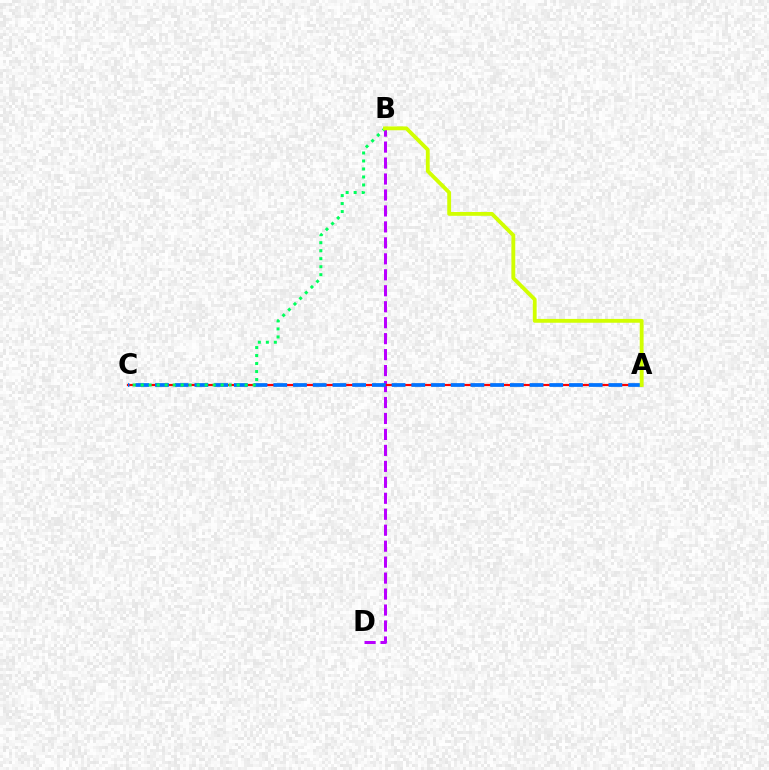{('B', 'D'): [{'color': '#b900ff', 'line_style': 'dashed', 'thickness': 2.17}], ('A', 'C'): [{'color': '#ff0000', 'line_style': 'solid', 'thickness': 1.57}, {'color': '#0074ff', 'line_style': 'dashed', 'thickness': 2.68}], ('B', 'C'): [{'color': '#00ff5c', 'line_style': 'dotted', 'thickness': 2.17}], ('A', 'B'): [{'color': '#d1ff00', 'line_style': 'solid', 'thickness': 2.76}]}